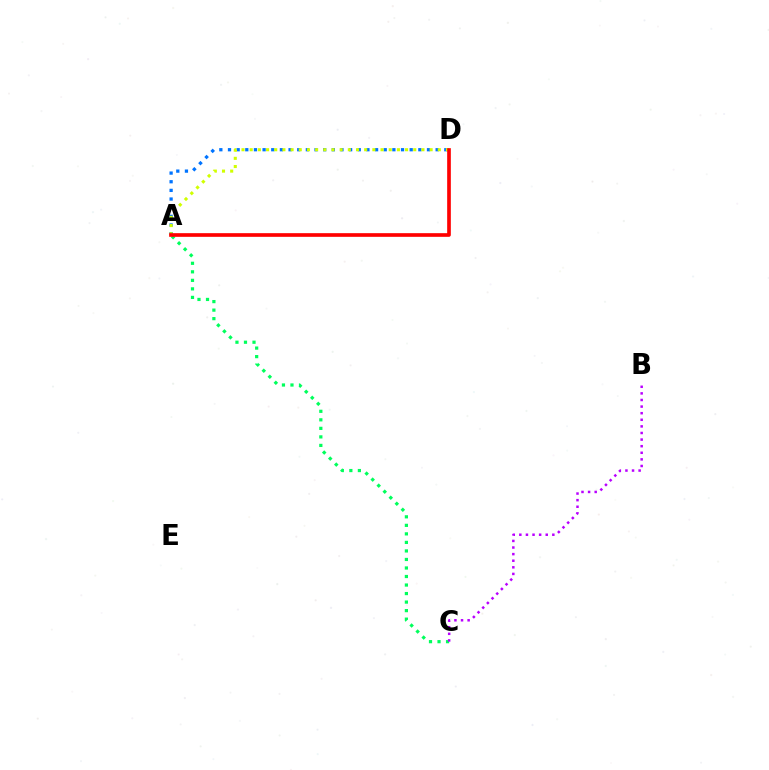{('A', 'D'): [{'color': '#0074ff', 'line_style': 'dotted', 'thickness': 2.35}, {'color': '#d1ff00', 'line_style': 'dotted', 'thickness': 2.22}, {'color': '#ff0000', 'line_style': 'solid', 'thickness': 2.64}], ('A', 'C'): [{'color': '#00ff5c', 'line_style': 'dotted', 'thickness': 2.32}], ('B', 'C'): [{'color': '#b900ff', 'line_style': 'dotted', 'thickness': 1.79}]}